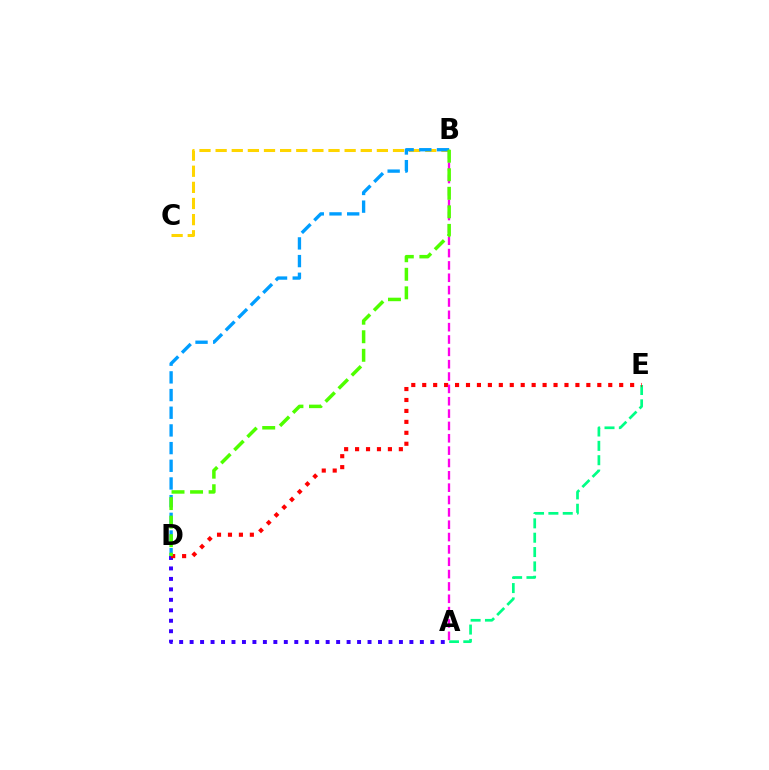{('B', 'C'): [{'color': '#ffd500', 'line_style': 'dashed', 'thickness': 2.19}], ('B', 'D'): [{'color': '#009eff', 'line_style': 'dashed', 'thickness': 2.4}, {'color': '#4fff00', 'line_style': 'dashed', 'thickness': 2.52}], ('A', 'E'): [{'color': '#00ff86', 'line_style': 'dashed', 'thickness': 1.95}], ('A', 'D'): [{'color': '#3700ff', 'line_style': 'dotted', 'thickness': 2.84}], ('D', 'E'): [{'color': '#ff0000', 'line_style': 'dotted', 'thickness': 2.97}], ('A', 'B'): [{'color': '#ff00ed', 'line_style': 'dashed', 'thickness': 1.68}]}